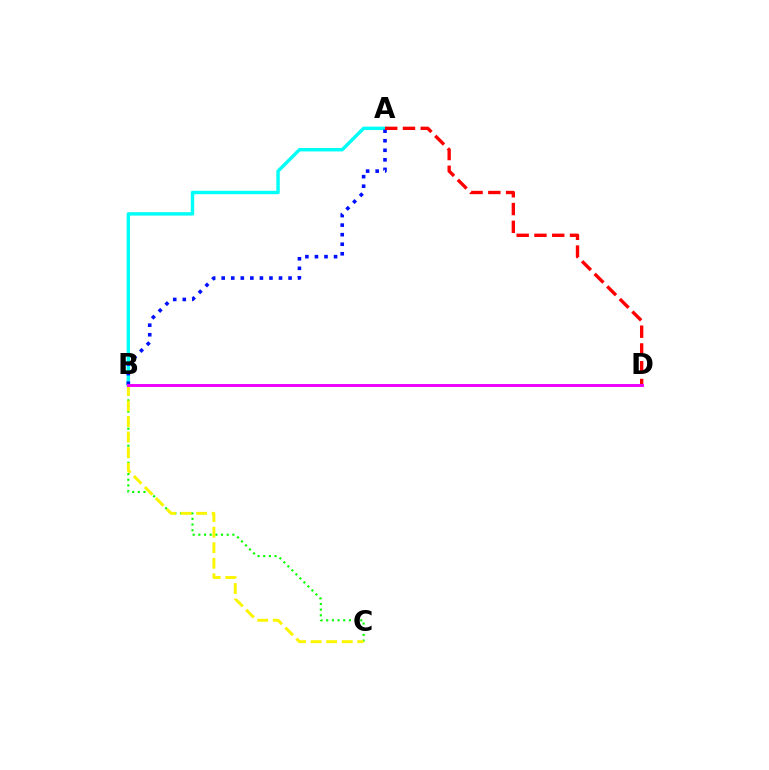{('A', 'B'): [{'color': '#00fff6', 'line_style': 'solid', 'thickness': 2.46}, {'color': '#0010ff', 'line_style': 'dotted', 'thickness': 2.6}], ('B', 'C'): [{'color': '#08ff00', 'line_style': 'dotted', 'thickness': 1.54}, {'color': '#fcf500', 'line_style': 'dashed', 'thickness': 2.11}], ('A', 'D'): [{'color': '#ff0000', 'line_style': 'dashed', 'thickness': 2.42}], ('B', 'D'): [{'color': '#ee00ff', 'line_style': 'solid', 'thickness': 2.1}]}